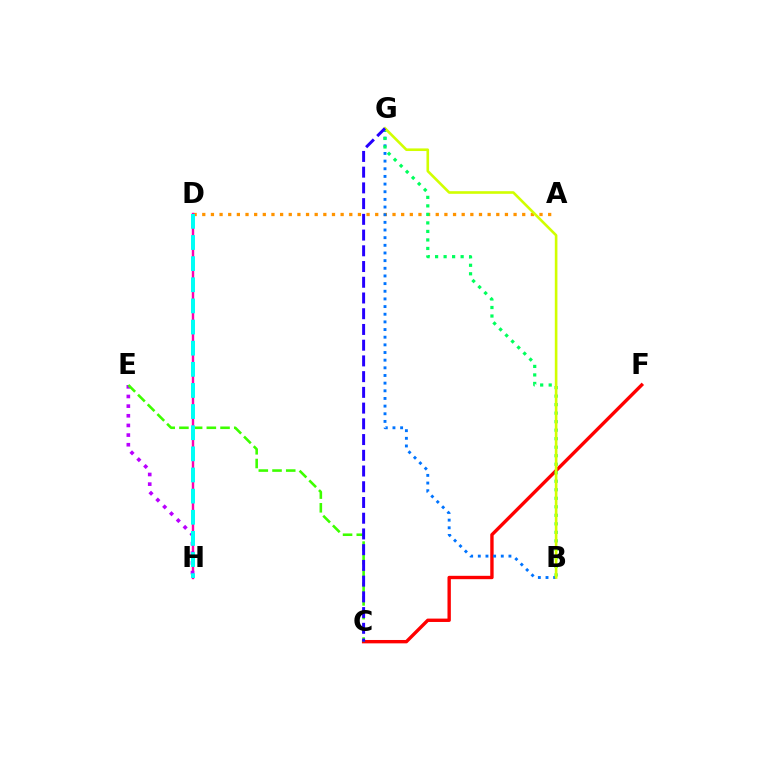{('C', 'F'): [{'color': '#ff0000', 'line_style': 'solid', 'thickness': 2.43}], ('A', 'D'): [{'color': '#ff9400', 'line_style': 'dotted', 'thickness': 2.35}], ('B', 'G'): [{'color': '#0074ff', 'line_style': 'dotted', 'thickness': 2.08}, {'color': '#00ff5c', 'line_style': 'dotted', 'thickness': 2.31}, {'color': '#d1ff00', 'line_style': 'solid', 'thickness': 1.88}], ('D', 'H'): [{'color': '#ff00ac', 'line_style': 'solid', 'thickness': 1.75}, {'color': '#00fff6', 'line_style': 'dashed', 'thickness': 2.87}], ('E', 'H'): [{'color': '#b900ff', 'line_style': 'dotted', 'thickness': 2.62}], ('C', 'E'): [{'color': '#3dff00', 'line_style': 'dashed', 'thickness': 1.86}], ('C', 'G'): [{'color': '#2500ff', 'line_style': 'dashed', 'thickness': 2.14}]}